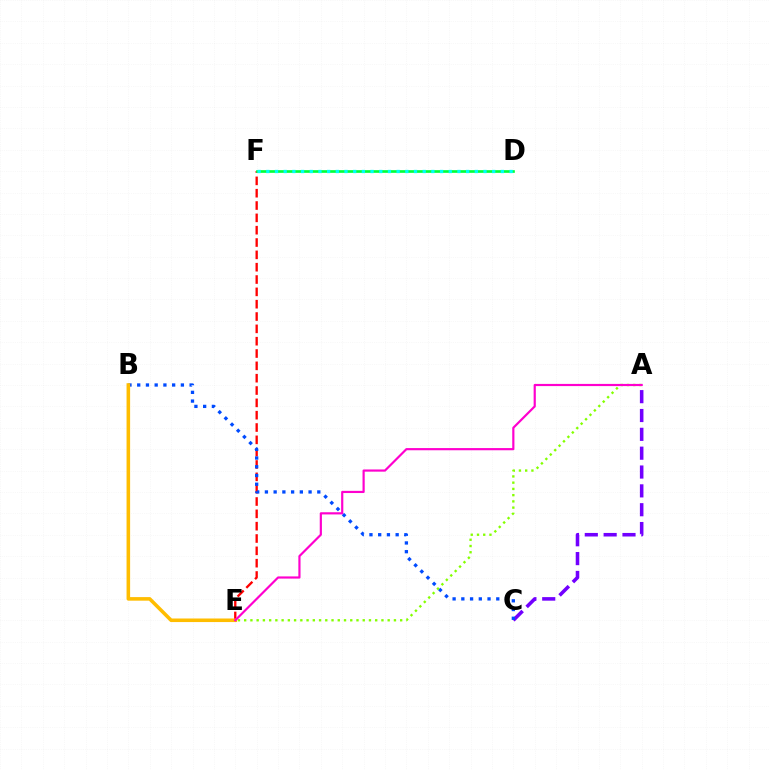{('E', 'F'): [{'color': '#ff0000', 'line_style': 'dashed', 'thickness': 1.68}], ('A', 'C'): [{'color': '#7200ff', 'line_style': 'dashed', 'thickness': 2.56}], ('D', 'F'): [{'color': '#00ff39', 'line_style': 'solid', 'thickness': 1.92}, {'color': '#00fff6', 'line_style': 'dotted', 'thickness': 2.36}], ('B', 'C'): [{'color': '#004bff', 'line_style': 'dotted', 'thickness': 2.37}], ('A', 'E'): [{'color': '#84ff00', 'line_style': 'dotted', 'thickness': 1.7}, {'color': '#ff00cf', 'line_style': 'solid', 'thickness': 1.57}], ('B', 'E'): [{'color': '#ffbd00', 'line_style': 'solid', 'thickness': 2.57}]}